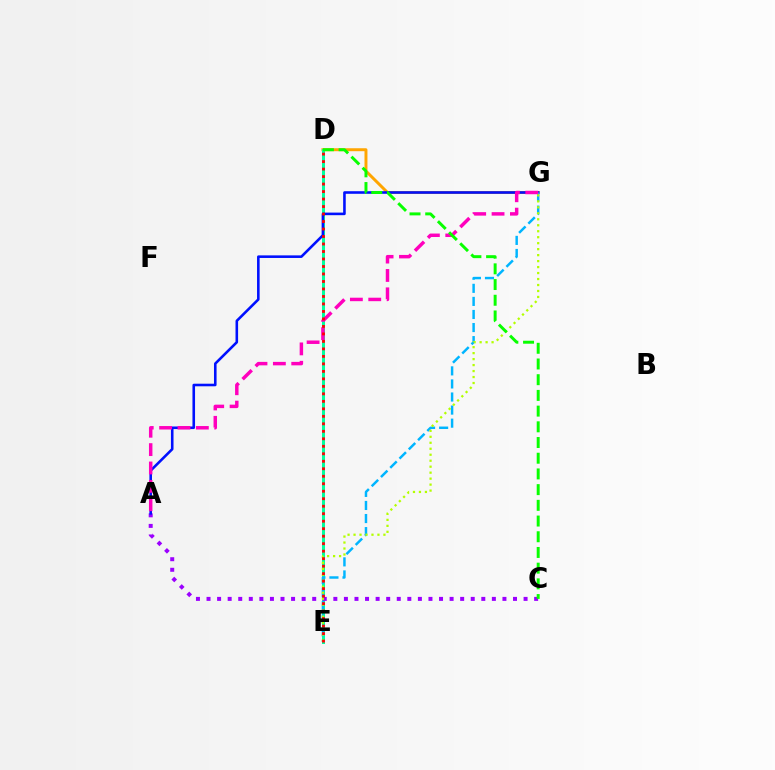{('D', 'G'): [{'color': '#ffa500', 'line_style': 'solid', 'thickness': 2.13}], ('D', 'E'): [{'color': '#00ff9d', 'line_style': 'solid', 'thickness': 2.17}, {'color': '#ff0000', 'line_style': 'dotted', 'thickness': 2.04}], ('A', 'C'): [{'color': '#9b00ff', 'line_style': 'dotted', 'thickness': 2.87}], ('A', 'G'): [{'color': '#0010ff', 'line_style': 'solid', 'thickness': 1.86}, {'color': '#ff00bd', 'line_style': 'dashed', 'thickness': 2.5}], ('E', 'G'): [{'color': '#00b5ff', 'line_style': 'dashed', 'thickness': 1.78}, {'color': '#b3ff00', 'line_style': 'dotted', 'thickness': 1.62}], ('C', 'D'): [{'color': '#08ff00', 'line_style': 'dashed', 'thickness': 2.13}]}